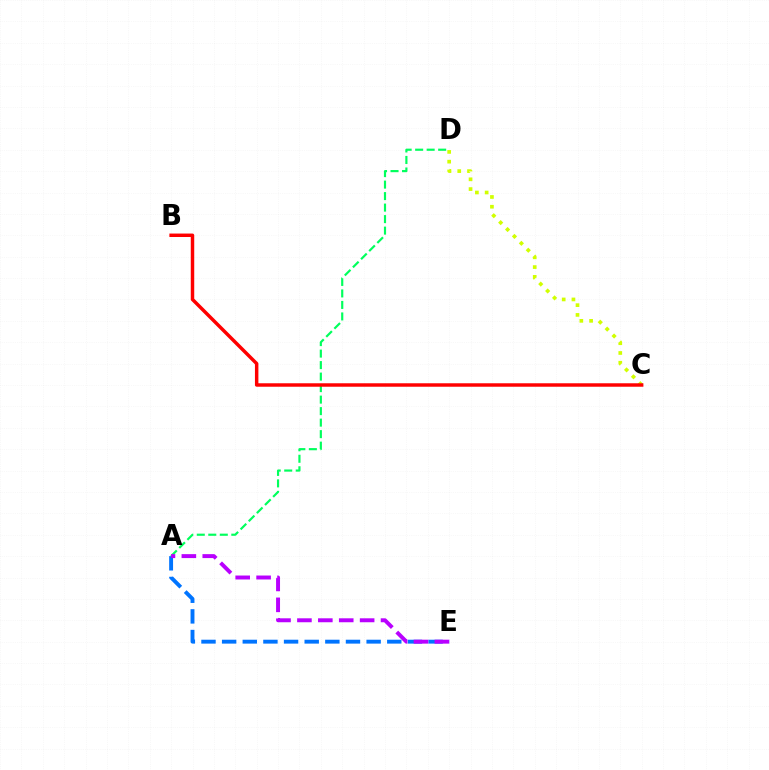{('C', 'D'): [{'color': '#d1ff00', 'line_style': 'dotted', 'thickness': 2.65}], ('A', 'D'): [{'color': '#00ff5c', 'line_style': 'dashed', 'thickness': 1.56}], ('B', 'C'): [{'color': '#ff0000', 'line_style': 'solid', 'thickness': 2.49}], ('A', 'E'): [{'color': '#0074ff', 'line_style': 'dashed', 'thickness': 2.8}, {'color': '#b900ff', 'line_style': 'dashed', 'thickness': 2.84}]}